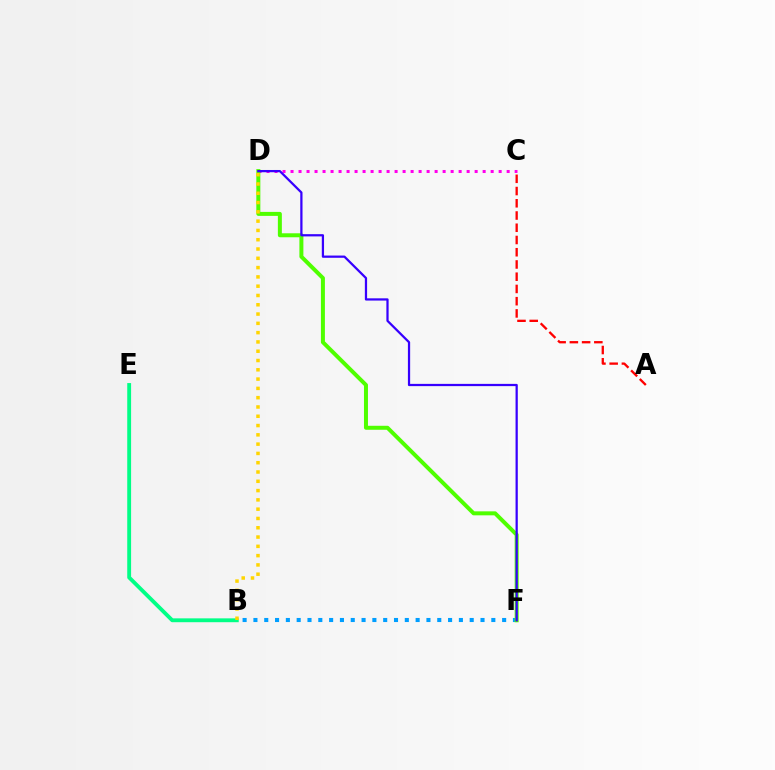{('B', 'F'): [{'color': '#009eff', 'line_style': 'dotted', 'thickness': 2.94}], ('B', 'E'): [{'color': '#00ff86', 'line_style': 'solid', 'thickness': 2.77}], ('A', 'C'): [{'color': '#ff0000', 'line_style': 'dashed', 'thickness': 1.66}], ('C', 'D'): [{'color': '#ff00ed', 'line_style': 'dotted', 'thickness': 2.17}], ('D', 'F'): [{'color': '#4fff00', 'line_style': 'solid', 'thickness': 2.87}, {'color': '#3700ff', 'line_style': 'solid', 'thickness': 1.62}], ('B', 'D'): [{'color': '#ffd500', 'line_style': 'dotted', 'thickness': 2.52}]}